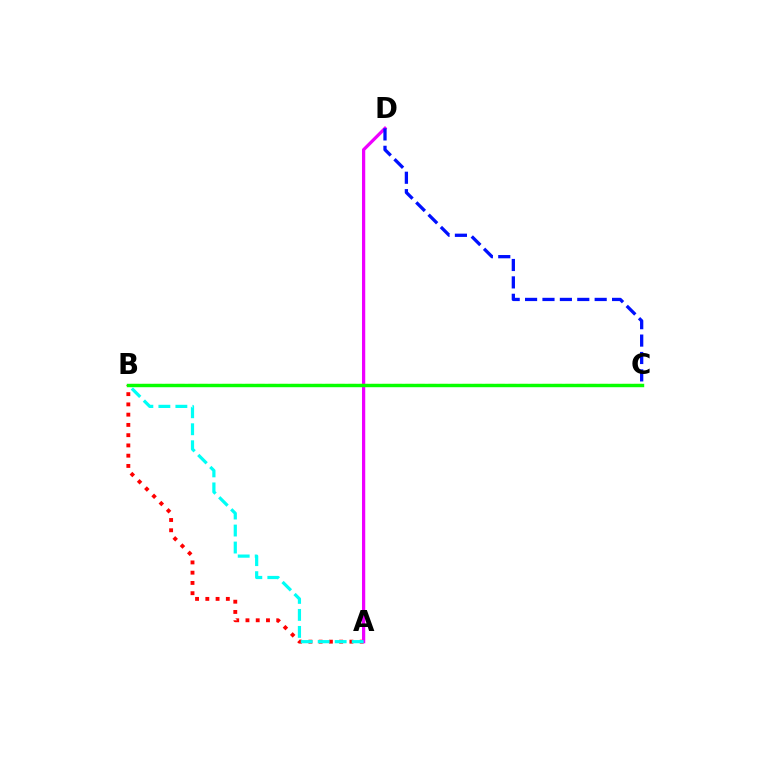{('A', 'B'): [{'color': '#ff0000', 'line_style': 'dotted', 'thickness': 2.79}, {'color': '#00fff6', 'line_style': 'dashed', 'thickness': 2.31}], ('A', 'D'): [{'color': '#ee00ff', 'line_style': 'solid', 'thickness': 2.34}], ('B', 'C'): [{'color': '#fcf500', 'line_style': 'dashed', 'thickness': 1.55}, {'color': '#08ff00', 'line_style': 'solid', 'thickness': 2.46}], ('C', 'D'): [{'color': '#0010ff', 'line_style': 'dashed', 'thickness': 2.36}]}